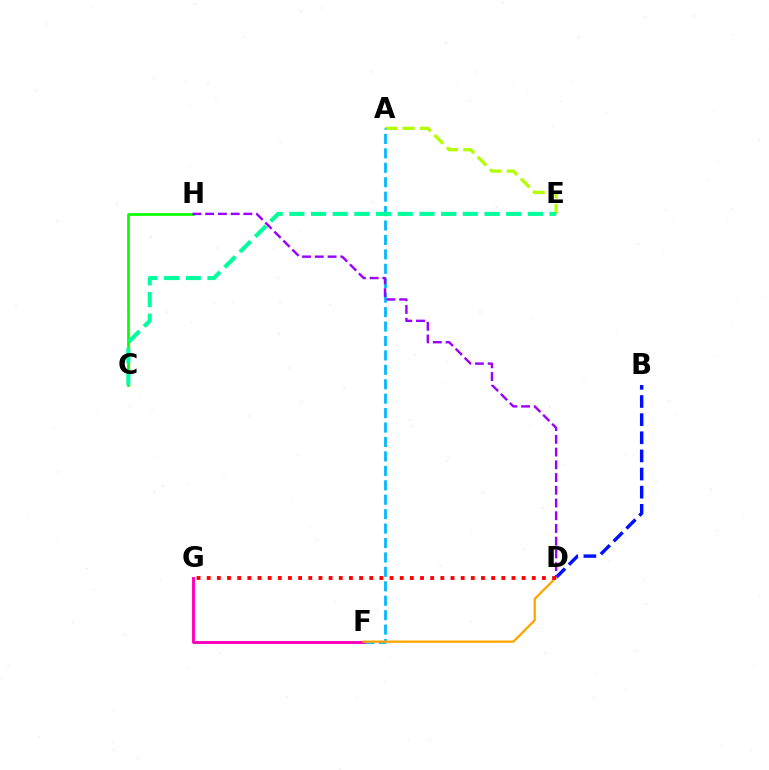{('C', 'H'): [{'color': '#08ff00', 'line_style': 'solid', 'thickness': 1.95}], ('A', 'E'): [{'color': '#b3ff00', 'line_style': 'dashed', 'thickness': 2.37}], ('B', 'D'): [{'color': '#0010ff', 'line_style': 'dashed', 'thickness': 2.46}], ('A', 'F'): [{'color': '#00b5ff', 'line_style': 'dashed', 'thickness': 1.96}], ('F', 'G'): [{'color': '#ff00bd', 'line_style': 'solid', 'thickness': 2.1}], ('D', 'F'): [{'color': '#ffa500', 'line_style': 'solid', 'thickness': 1.66}], ('D', 'G'): [{'color': '#ff0000', 'line_style': 'dotted', 'thickness': 2.76}], ('D', 'H'): [{'color': '#9b00ff', 'line_style': 'dashed', 'thickness': 1.73}], ('C', 'E'): [{'color': '#00ff9d', 'line_style': 'dashed', 'thickness': 2.95}]}